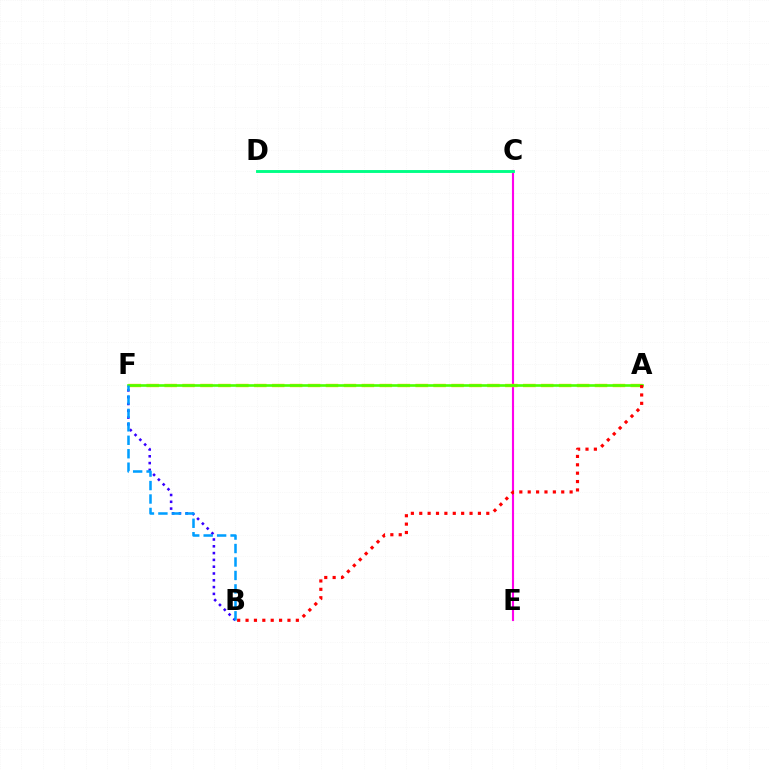{('B', 'F'): [{'color': '#3700ff', 'line_style': 'dotted', 'thickness': 1.85}, {'color': '#009eff', 'line_style': 'dashed', 'thickness': 1.83}], ('C', 'E'): [{'color': '#ff00ed', 'line_style': 'solid', 'thickness': 1.53}], ('C', 'D'): [{'color': '#00ff86', 'line_style': 'solid', 'thickness': 2.08}], ('A', 'F'): [{'color': '#ffd500', 'line_style': 'dashed', 'thickness': 2.44}, {'color': '#4fff00', 'line_style': 'solid', 'thickness': 1.9}], ('A', 'B'): [{'color': '#ff0000', 'line_style': 'dotted', 'thickness': 2.28}]}